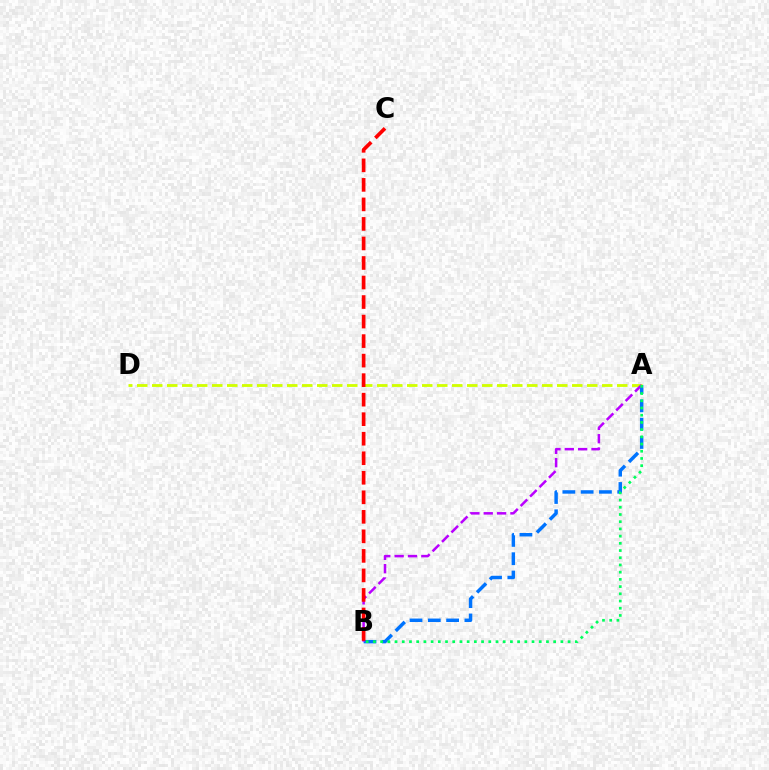{('A', 'B'): [{'color': '#0074ff', 'line_style': 'dashed', 'thickness': 2.49}, {'color': '#b900ff', 'line_style': 'dashed', 'thickness': 1.81}, {'color': '#00ff5c', 'line_style': 'dotted', 'thickness': 1.96}], ('A', 'D'): [{'color': '#d1ff00', 'line_style': 'dashed', 'thickness': 2.04}], ('B', 'C'): [{'color': '#ff0000', 'line_style': 'dashed', 'thickness': 2.65}]}